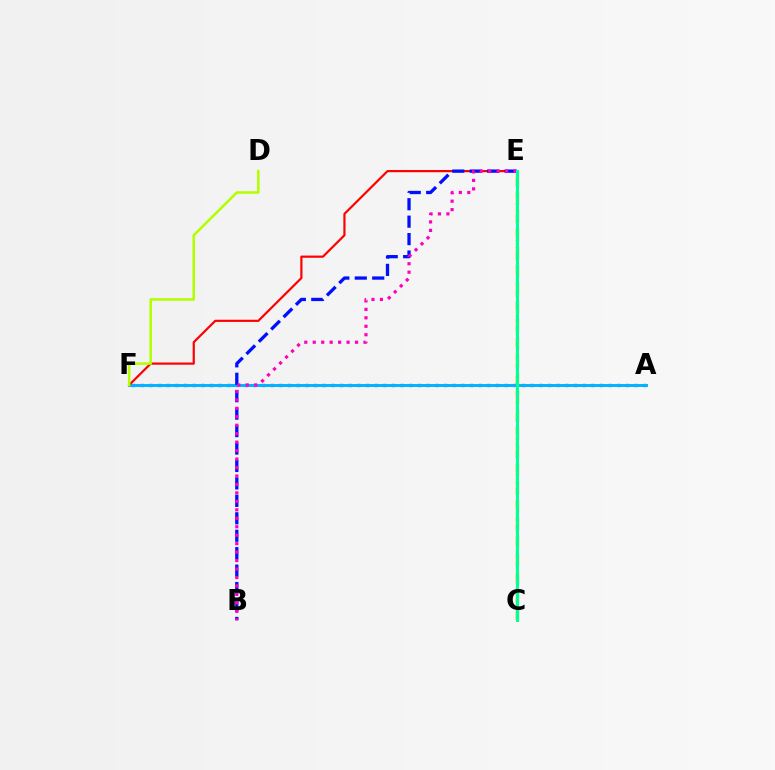{('A', 'F'): [{'color': '#9b00ff', 'line_style': 'dotted', 'thickness': 2.35}, {'color': '#00b5ff', 'line_style': 'solid', 'thickness': 2.13}], ('C', 'E'): [{'color': '#08ff00', 'line_style': 'dashed', 'thickness': 1.68}, {'color': '#ffa500', 'line_style': 'dashed', 'thickness': 2.45}, {'color': '#00ff9d', 'line_style': 'solid', 'thickness': 2.15}], ('E', 'F'): [{'color': '#ff0000', 'line_style': 'solid', 'thickness': 1.58}], ('B', 'E'): [{'color': '#0010ff', 'line_style': 'dashed', 'thickness': 2.37}, {'color': '#ff00bd', 'line_style': 'dotted', 'thickness': 2.3}], ('D', 'F'): [{'color': '#b3ff00', 'line_style': 'solid', 'thickness': 1.83}]}